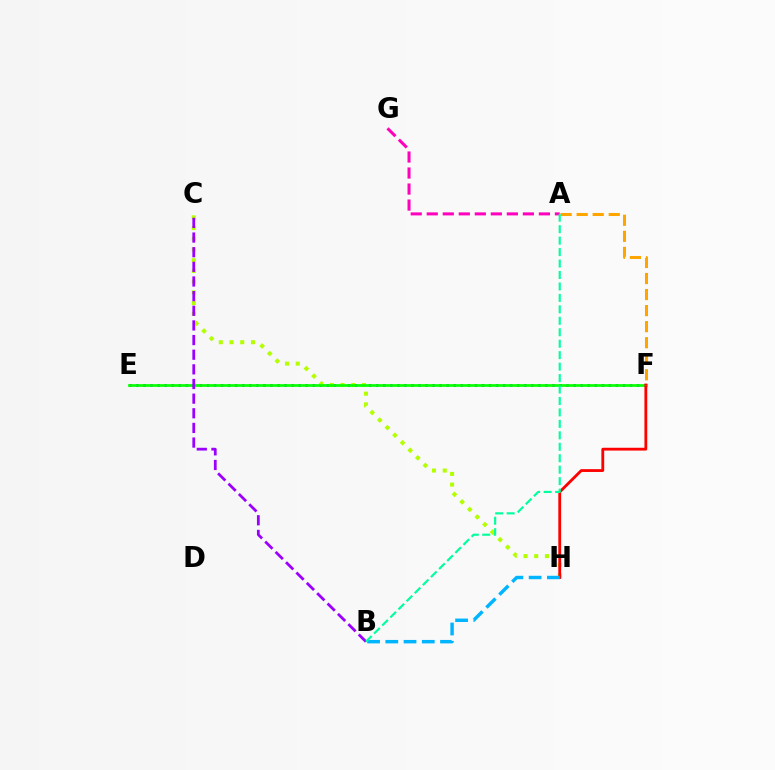{('E', 'F'): [{'color': '#0010ff', 'line_style': 'dotted', 'thickness': 1.92}, {'color': '#08ff00', 'line_style': 'solid', 'thickness': 1.95}], ('C', 'H'): [{'color': '#b3ff00', 'line_style': 'dotted', 'thickness': 2.91}], ('A', 'G'): [{'color': '#ff00bd', 'line_style': 'dashed', 'thickness': 2.18}], ('B', 'C'): [{'color': '#9b00ff', 'line_style': 'dashed', 'thickness': 1.99}], ('F', 'H'): [{'color': '#ff0000', 'line_style': 'solid', 'thickness': 2.03}], ('A', 'F'): [{'color': '#ffa500', 'line_style': 'dashed', 'thickness': 2.18}], ('B', 'H'): [{'color': '#00b5ff', 'line_style': 'dashed', 'thickness': 2.48}], ('A', 'B'): [{'color': '#00ff9d', 'line_style': 'dashed', 'thickness': 1.56}]}